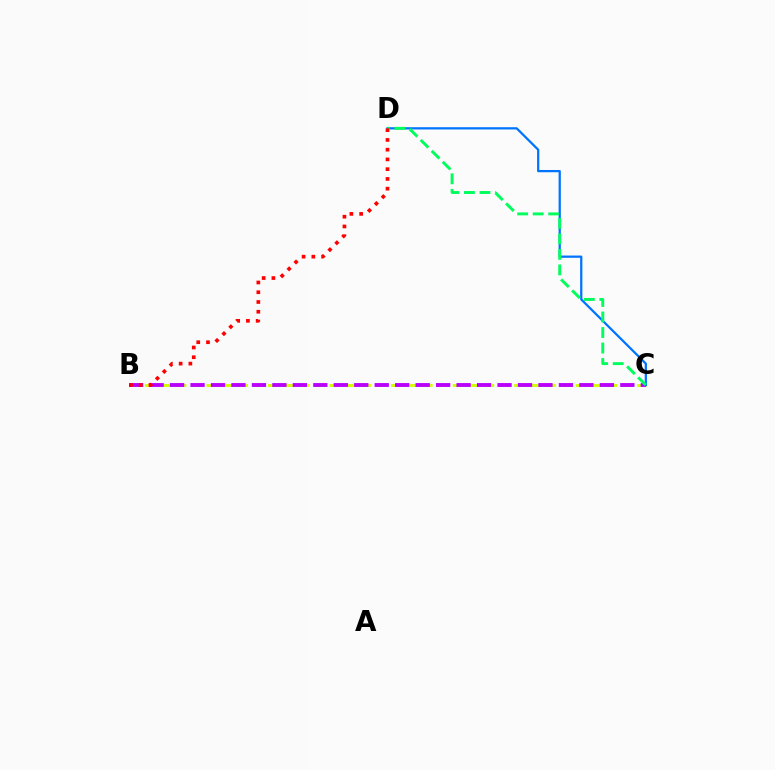{('B', 'C'): [{'color': '#d1ff00', 'line_style': 'dashed', 'thickness': 2.09}, {'color': '#b900ff', 'line_style': 'dashed', 'thickness': 2.78}], ('C', 'D'): [{'color': '#0074ff', 'line_style': 'solid', 'thickness': 1.62}, {'color': '#00ff5c', 'line_style': 'dashed', 'thickness': 2.11}], ('B', 'D'): [{'color': '#ff0000', 'line_style': 'dotted', 'thickness': 2.65}]}